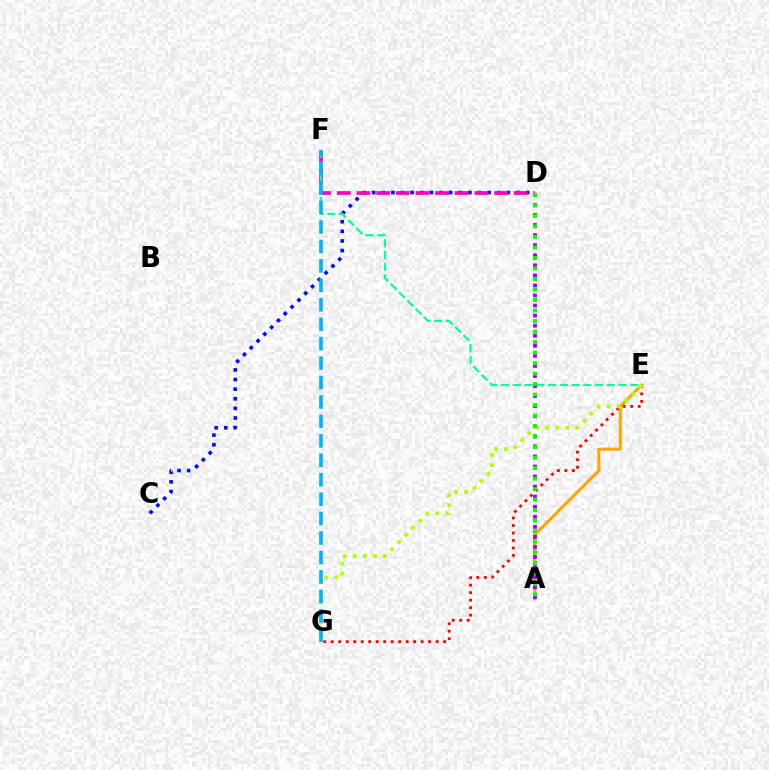{('C', 'D'): [{'color': '#0010ff', 'line_style': 'dotted', 'thickness': 2.61}], ('E', 'G'): [{'color': '#ff0000', 'line_style': 'dotted', 'thickness': 2.04}, {'color': '#b3ff00', 'line_style': 'dotted', 'thickness': 2.72}], ('D', 'F'): [{'color': '#ff00bd', 'line_style': 'dashed', 'thickness': 2.67}], ('A', 'E'): [{'color': '#ffa500', 'line_style': 'solid', 'thickness': 2.2}], ('E', 'F'): [{'color': '#00ff9d', 'line_style': 'dashed', 'thickness': 1.6}], ('A', 'D'): [{'color': '#9b00ff', 'line_style': 'dotted', 'thickness': 2.73}, {'color': '#08ff00', 'line_style': 'dotted', 'thickness': 2.85}], ('F', 'G'): [{'color': '#00b5ff', 'line_style': 'dashed', 'thickness': 2.64}]}